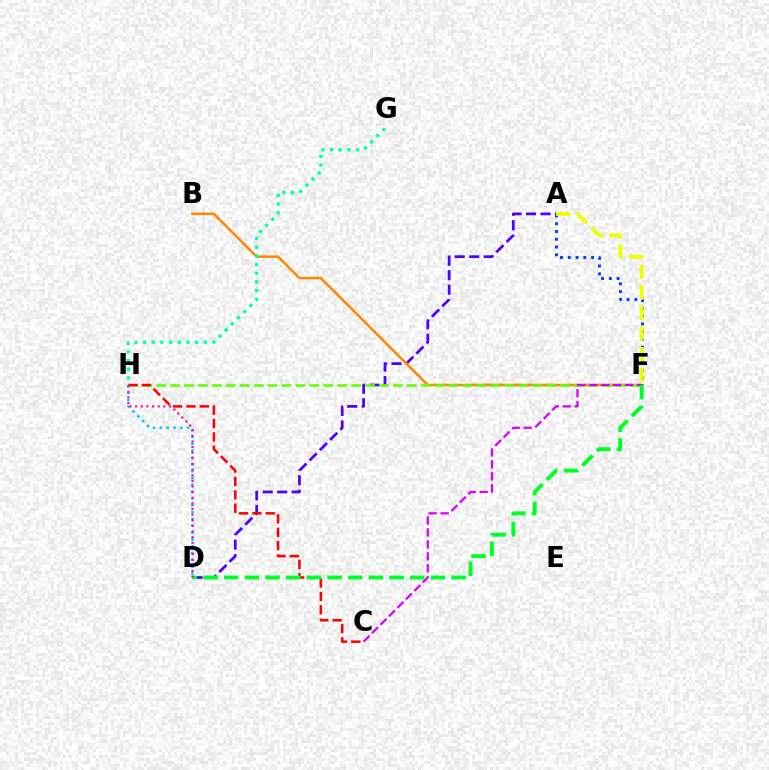{('A', 'D'): [{'color': '#4f00ff', 'line_style': 'dashed', 'thickness': 1.97}], ('B', 'F'): [{'color': '#ff8800', 'line_style': 'solid', 'thickness': 1.82}], ('F', 'H'): [{'color': '#66ff00', 'line_style': 'dashed', 'thickness': 1.89}], ('C', 'F'): [{'color': '#d600ff', 'line_style': 'dashed', 'thickness': 1.63}], ('C', 'H'): [{'color': '#ff0000', 'line_style': 'dashed', 'thickness': 1.82}], ('A', 'F'): [{'color': '#003fff', 'line_style': 'dotted', 'thickness': 2.11}, {'color': '#eeff00', 'line_style': 'dashed', 'thickness': 2.8}], ('D', 'H'): [{'color': '#00c7ff', 'line_style': 'dotted', 'thickness': 1.85}, {'color': '#ff00a0', 'line_style': 'dotted', 'thickness': 1.53}], ('D', 'F'): [{'color': '#00ff27', 'line_style': 'dashed', 'thickness': 2.81}], ('G', 'H'): [{'color': '#00ffaf', 'line_style': 'dotted', 'thickness': 2.35}]}